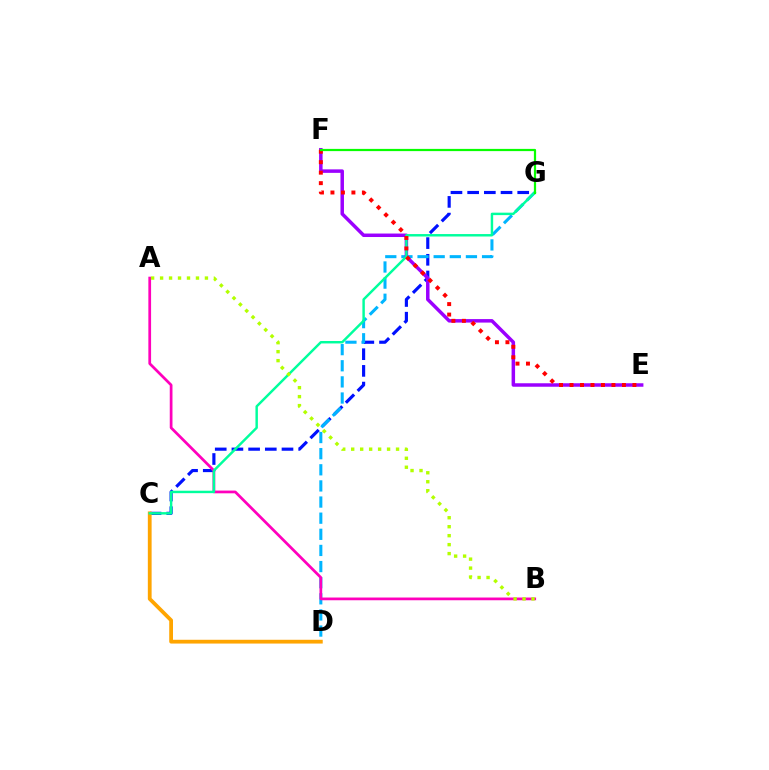{('C', 'G'): [{'color': '#0010ff', 'line_style': 'dashed', 'thickness': 2.27}, {'color': '#00ff9d', 'line_style': 'solid', 'thickness': 1.76}], ('D', 'G'): [{'color': '#00b5ff', 'line_style': 'dashed', 'thickness': 2.19}], ('C', 'D'): [{'color': '#ffa500', 'line_style': 'solid', 'thickness': 2.72}], ('A', 'B'): [{'color': '#ff00bd', 'line_style': 'solid', 'thickness': 1.97}, {'color': '#b3ff00', 'line_style': 'dotted', 'thickness': 2.44}], ('E', 'F'): [{'color': '#9b00ff', 'line_style': 'solid', 'thickness': 2.51}, {'color': '#ff0000', 'line_style': 'dotted', 'thickness': 2.85}], ('F', 'G'): [{'color': '#08ff00', 'line_style': 'solid', 'thickness': 1.59}]}